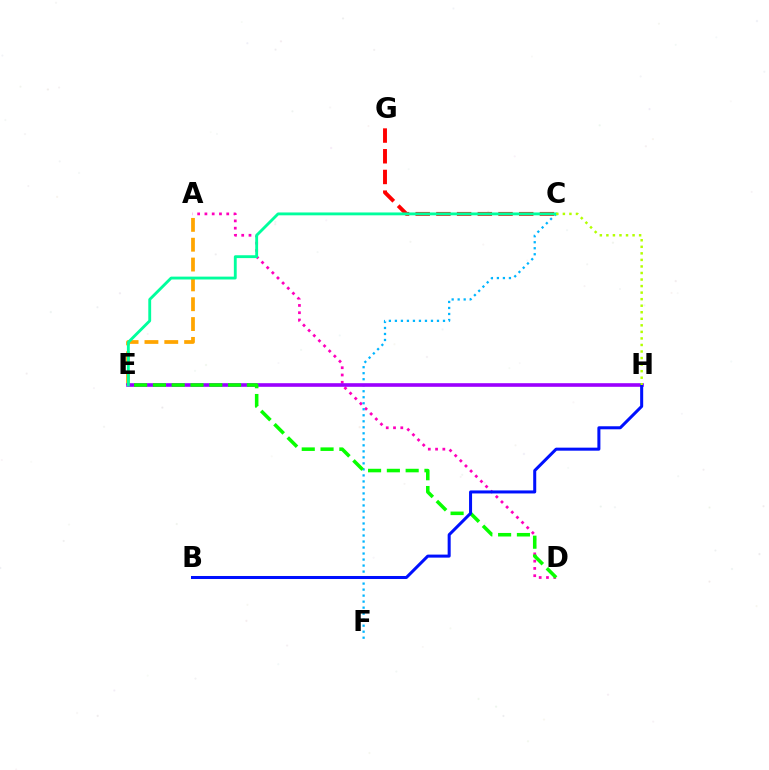{('A', 'D'): [{'color': '#ff00bd', 'line_style': 'dotted', 'thickness': 1.98}], ('C', 'G'): [{'color': '#ff0000', 'line_style': 'dashed', 'thickness': 2.81}], ('A', 'E'): [{'color': '#ffa500', 'line_style': 'dashed', 'thickness': 2.69}], ('C', 'F'): [{'color': '#00b5ff', 'line_style': 'dotted', 'thickness': 1.63}], ('E', 'H'): [{'color': '#9b00ff', 'line_style': 'solid', 'thickness': 2.6}], ('C', 'E'): [{'color': '#00ff9d', 'line_style': 'solid', 'thickness': 2.05}], ('D', 'E'): [{'color': '#08ff00', 'line_style': 'dashed', 'thickness': 2.55}], ('B', 'H'): [{'color': '#0010ff', 'line_style': 'solid', 'thickness': 2.18}], ('C', 'H'): [{'color': '#b3ff00', 'line_style': 'dotted', 'thickness': 1.78}]}